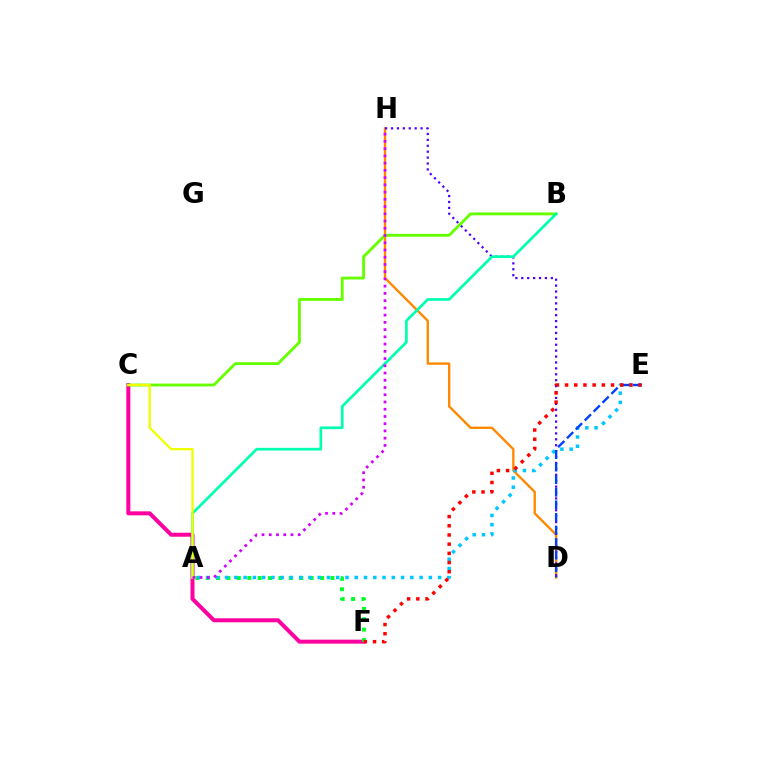{('C', 'F'): [{'color': '#ff00a0', 'line_style': 'solid', 'thickness': 2.89}], ('D', 'H'): [{'color': '#ff8800', 'line_style': 'solid', 'thickness': 1.7}, {'color': '#4f00ff', 'line_style': 'dotted', 'thickness': 1.61}], ('A', 'F'): [{'color': '#00ff27', 'line_style': 'dotted', 'thickness': 2.83}], ('A', 'E'): [{'color': '#00c7ff', 'line_style': 'dotted', 'thickness': 2.52}], ('D', 'E'): [{'color': '#003fff', 'line_style': 'dashed', 'thickness': 1.71}], ('E', 'F'): [{'color': '#ff0000', 'line_style': 'dotted', 'thickness': 2.5}], ('B', 'C'): [{'color': '#66ff00', 'line_style': 'solid', 'thickness': 2.06}], ('A', 'B'): [{'color': '#00ffaf', 'line_style': 'solid', 'thickness': 1.94}], ('A', 'C'): [{'color': '#eeff00', 'line_style': 'solid', 'thickness': 1.67}], ('A', 'H'): [{'color': '#d600ff', 'line_style': 'dotted', 'thickness': 1.97}]}